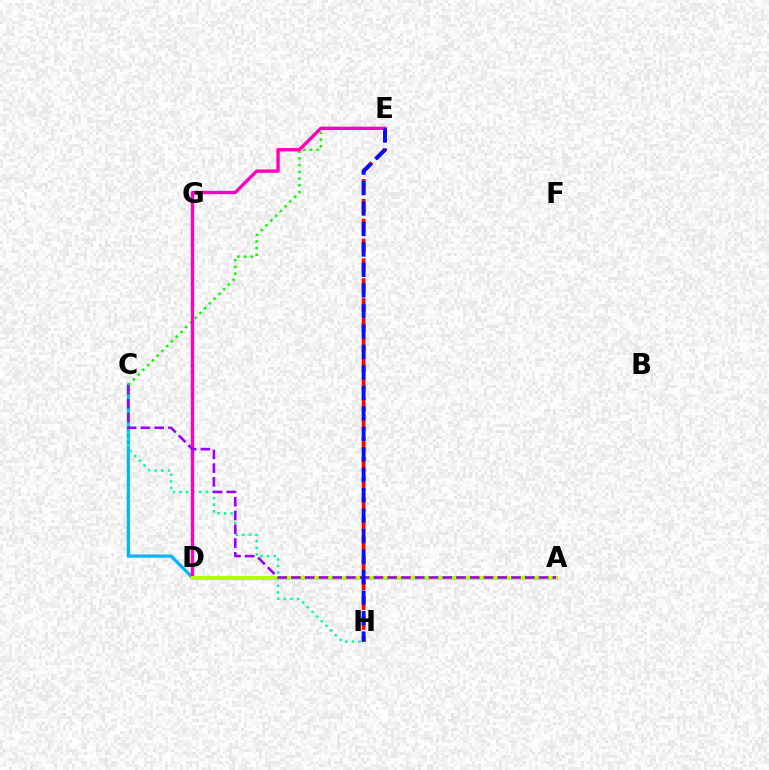{('C', 'D'): [{'color': '#00b5ff', 'line_style': 'solid', 'thickness': 2.3}], ('C', 'E'): [{'color': '#08ff00', 'line_style': 'dotted', 'thickness': 1.82}], ('C', 'H'): [{'color': '#00ff9d', 'line_style': 'dotted', 'thickness': 1.79}], ('D', 'E'): [{'color': '#ff00bd', 'line_style': 'solid', 'thickness': 2.42}], ('A', 'D'): [{'color': '#ffa500', 'line_style': 'dashed', 'thickness': 2.27}, {'color': '#b3ff00', 'line_style': 'solid', 'thickness': 2.93}], ('A', 'C'): [{'color': '#9b00ff', 'line_style': 'dashed', 'thickness': 1.87}], ('E', 'H'): [{'color': '#ff0000', 'line_style': 'dashed', 'thickness': 2.7}, {'color': '#0010ff', 'line_style': 'dashed', 'thickness': 2.78}]}